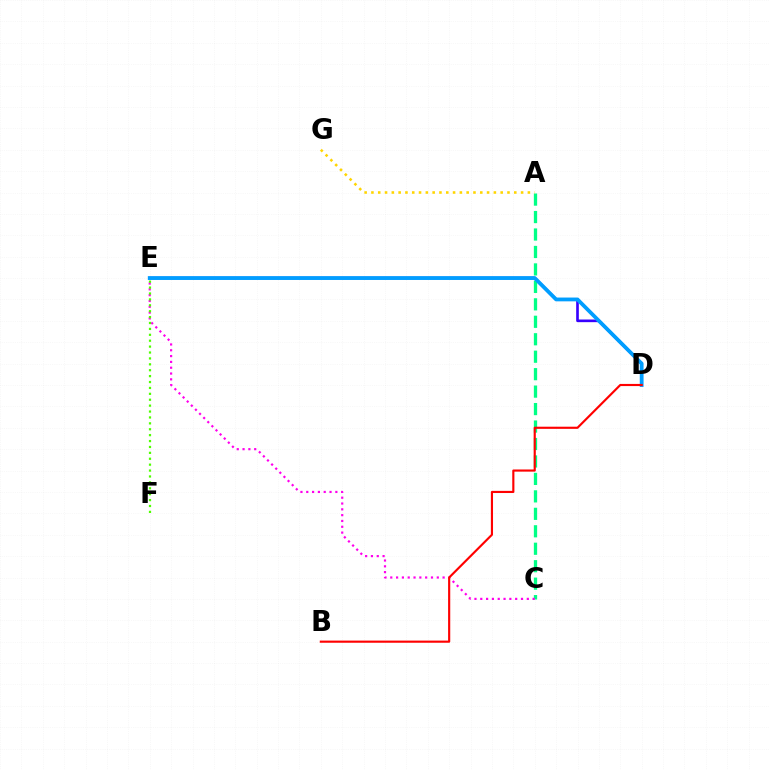{('A', 'C'): [{'color': '#00ff86', 'line_style': 'dashed', 'thickness': 2.37}], ('D', 'E'): [{'color': '#3700ff', 'line_style': 'solid', 'thickness': 1.91}, {'color': '#009eff', 'line_style': 'solid', 'thickness': 2.73}], ('C', 'E'): [{'color': '#ff00ed', 'line_style': 'dotted', 'thickness': 1.58}], ('E', 'F'): [{'color': '#4fff00', 'line_style': 'dotted', 'thickness': 1.6}], ('A', 'G'): [{'color': '#ffd500', 'line_style': 'dotted', 'thickness': 1.85}], ('B', 'D'): [{'color': '#ff0000', 'line_style': 'solid', 'thickness': 1.55}]}